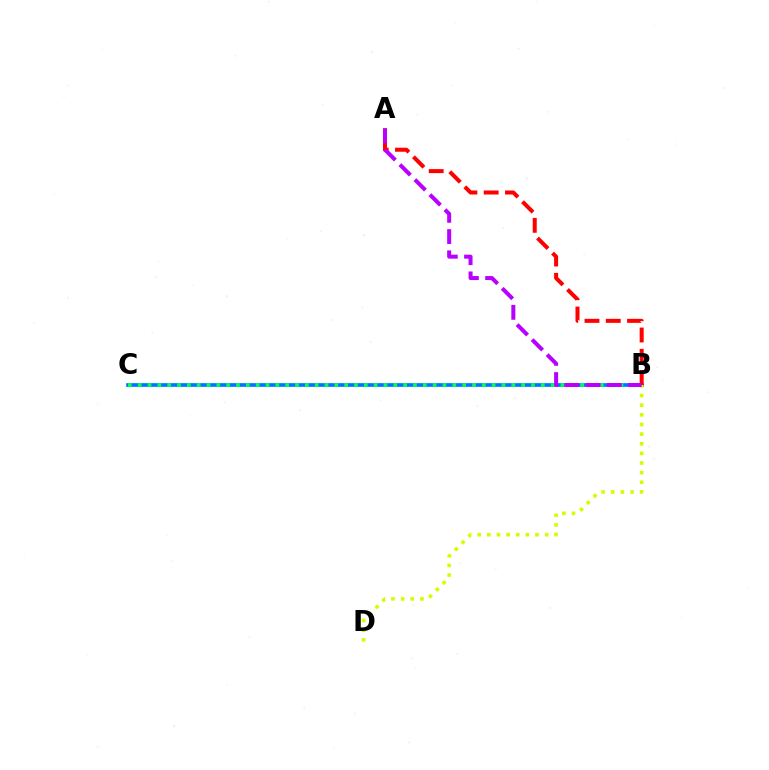{('B', 'C'): [{'color': '#0074ff', 'line_style': 'solid', 'thickness': 2.65}, {'color': '#00ff5c', 'line_style': 'dotted', 'thickness': 2.67}], ('B', 'D'): [{'color': '#d1ff00', 'line_style': 'dotted', 'thickness': 2.62}], ('A', 'B'): [{'color': '#ff0000', 'line_style': 'dashed', 'thickness': 2.89}, {'color': '#b900ff', 'line_style': 'dashed', 'thickness': 2.88}]}